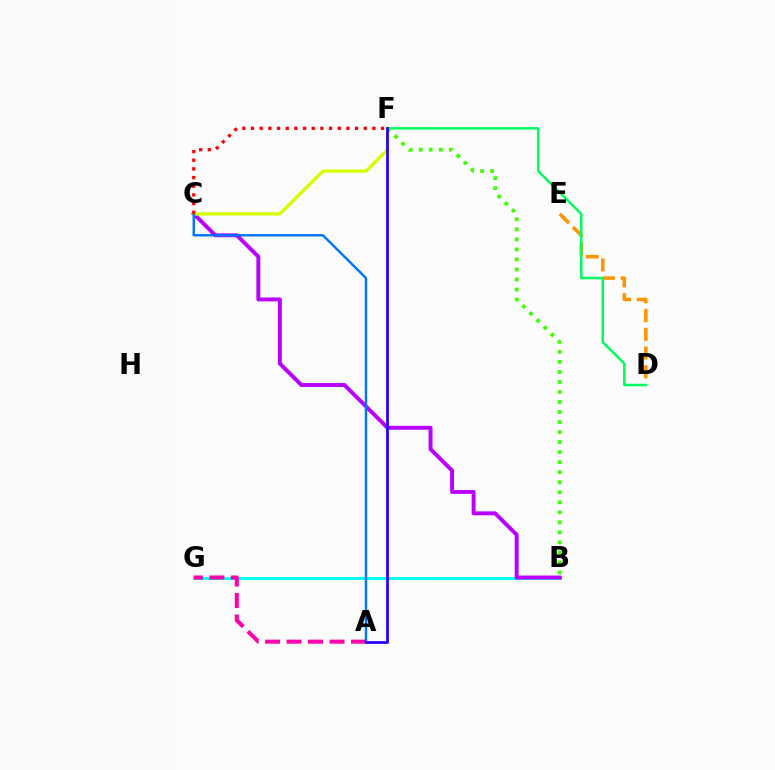{('B', 'G'): [{'color': '#00fff6', 'line_style': 'solid', 'thickness': 2.1}], ('B', 'C'): [{'color': '#b900ff', 'line_style': 'solid', 'thickness': 2.83}], ('D', 'E'): [{'color': '#ff9400', 'line_style': 'dashed', 'thickness': 2.55}], ('C', 'F'): [{'color': '#d1ff00', 'line_style': 'solid', 'thickness': 2.37}, {'color': '#ff0000', 'line_style': 'dotted', 'thickness': 2.36}], ('D', 'F'): [{'color': '#00ff5c', 'line_style': 'solid', 'thickness': 1.79}], ('B', 'F'): [{'color': '#3dff00', 'line_style': 'dotted', 'thickness': 2.73}], ('A', 'G'): [{'color': '#ff00ac', 'line_style': 'dashed', 'thickness': 2.92}], ('A', 'C'): [{'color': '#0074ff', 'line_style': 'solid', 'thickness': 1.74}], ('A', 'F'): [{'color': '#2500ff', 'line_style': 'solid', 'thickness': 1.98}]}